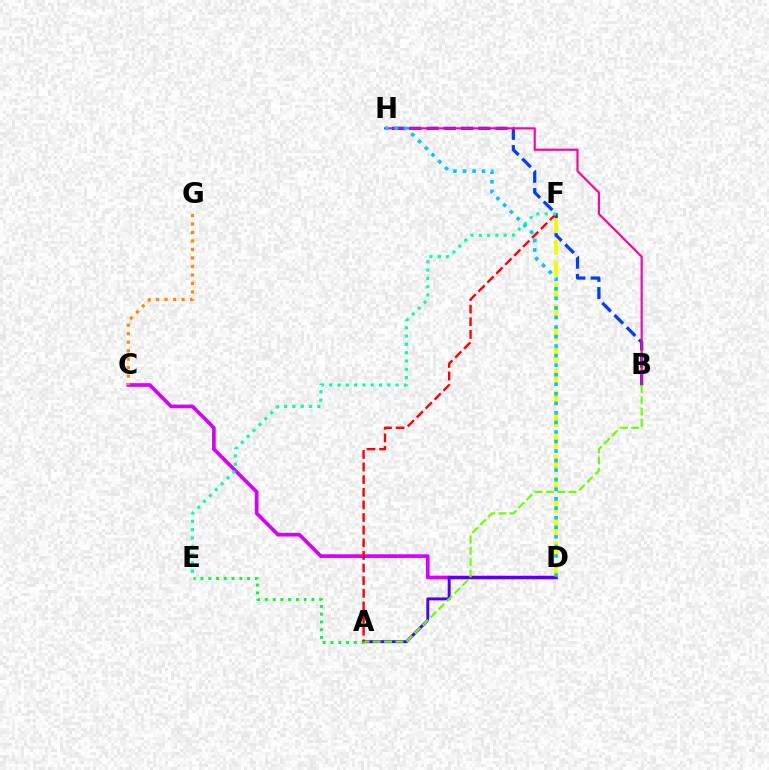{('B', 'H'): [{'color': '#003fff', 'line_style': 'dashed', 'thickness': 2.35}, {'color': '#ff00a0', 'line_style': 'solid', 'thickness': 1.53}], ('C', 'D'): [{'color': '#d600ff', 'line_style': 'solid', 'thickness': 2.64}], ('D', 'F'): [{'color': '#eeff00', 'line_style': 'dashed', 'thickness': 2.93}], ('A', 'D'): [{'color': '#4f00ff', 'line_style': 'solid', 'thickness': 2.11}], ('A', 'E'): [{'color': '#00ff27', 'line_style': 'dotted', 'thickness': 2.11}], ('A', 'B'): [{'color': '#66ff00', 'line_style': 'dashed', 'thickness': 1.54}], ('C', 'G'): [{'color': '#ff8800', 'line_style': 'dotted', 'thickness': 2.31}], ('A', 'F'): [{'color': '#ff0000', 'line_style': 'dashed', 'thickness': 1.72}], ('D', 'H'): [{'color': '#00c7ff', 'line_style': 'dotted', 'thickness': 2.59}], ('E', 'F'): [{'color': '#00ffaf', 'line_style': 'dotted', 'thickness': 2.26}]}